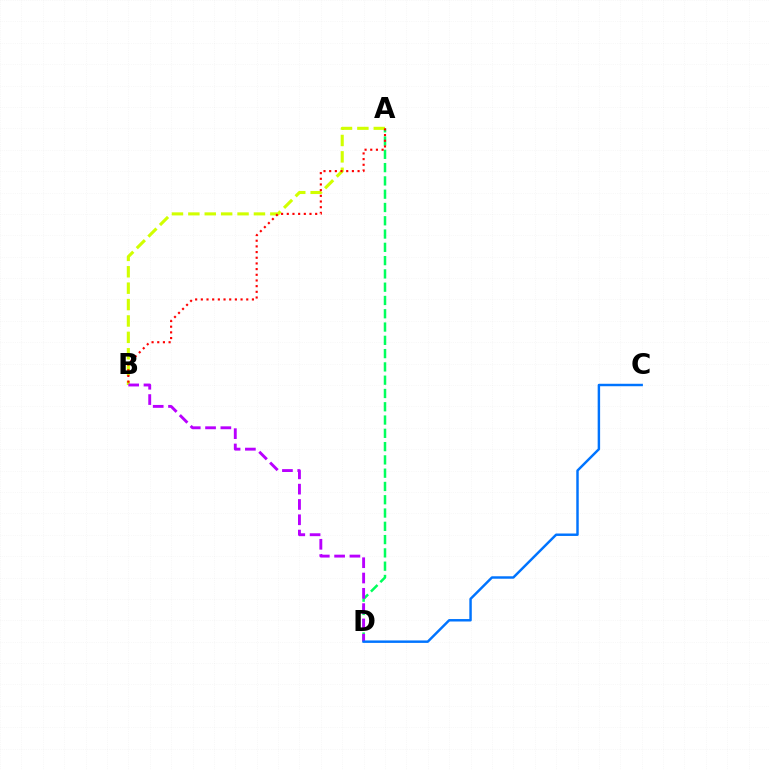{('A', 'D'): [{'color': '#00ff5c', 'line_style': 'dashed', 'thickness': 1.8}], ('A', 'B'): [{'color': '#d1ff00', 'line_style': 'dashed', 'thickness': 2.23}, {'color': '#ff0000', 'line_style': 'dotted', 'thickness': 1.54}], ('B', 'D'): [{'color': '#b900ff', 'line_style': 'dashed', 'thickness': 2.08}], ('C', 'D'): [{'color': '#0074ff', 'line_style': 'solid', 'thickness': 1.77}]}